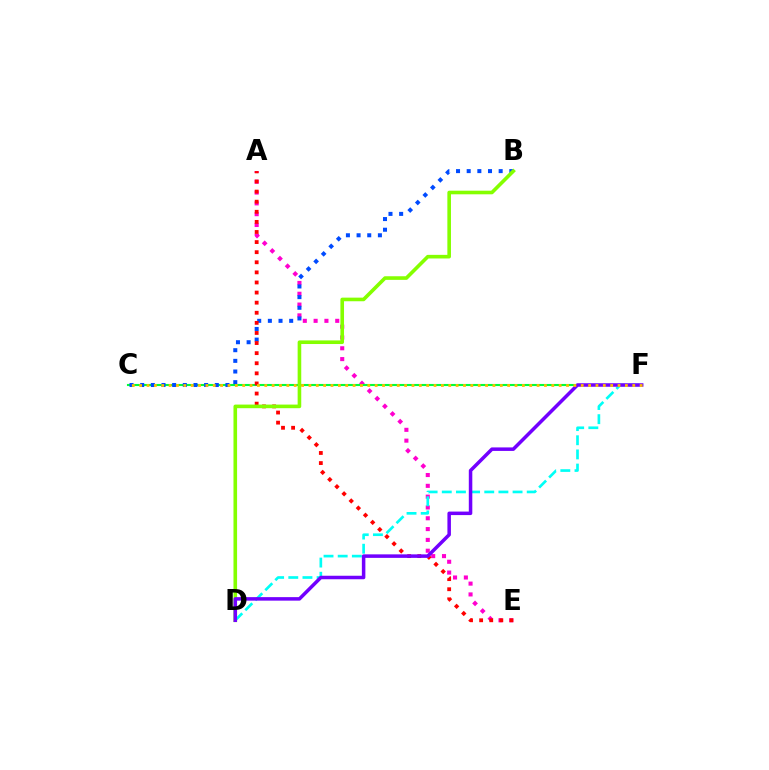{('A', 'E'): [{'color': '#ff00cf', 'line_style': 'dotted', 'thickness': 2.94}, {'color': '#ff0000', 'line_style': 'dotted', 'thickness': 2.74}], ('C', 'F'): [{'color': '#00ff39', 'line_style': 'solid', 'thickness': 1.52}, {'color': '#ffbd00', 'line_style': 'dotted', 'thickness': 2.0}], ('B', 'C'): [{'color': '#004bff', 'line_style': 'dotted', 'thickness': 2.9}], ('B', 'D'): [{'color': '#84ff00', 'line_style': 'solid', 'thickness': 2.6}], ('D', 'F'): [{'color': '#00fff6', 'line_style': 'dashed', 'thickness': 1.92}, {'color': '#7200ff', 'line_style': 'solid', 'thickness': 2.53}]}